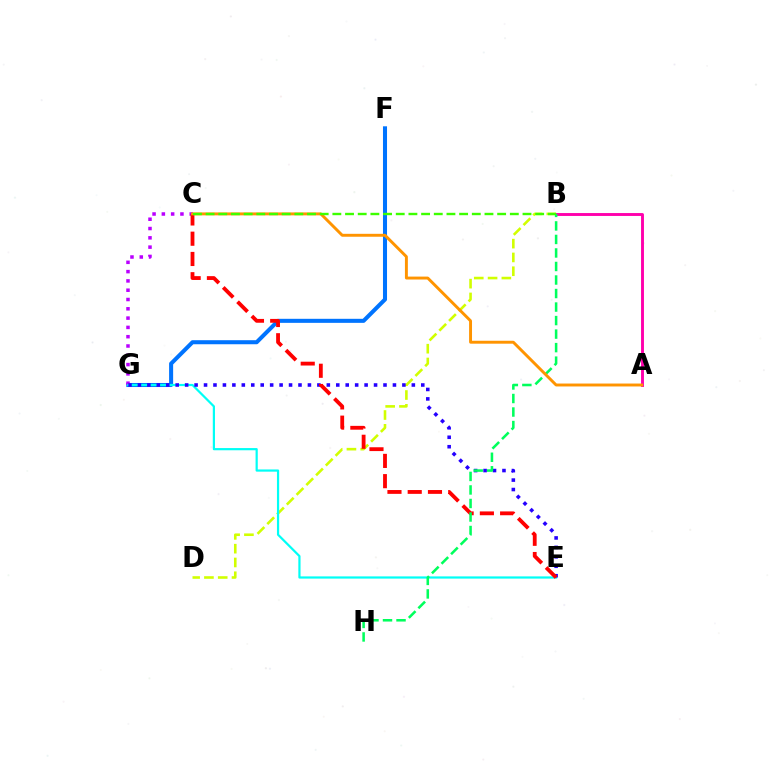{('F', 'G'): [{'color': '#0074ff', 'line_style': 'solid', 'thickness': 2.91}], ('B', 'D'): [{'color': '#d1ff00', 'line_style': 'dashed', 'thickness': 1.87}], ('C', 'G'): [{'color': '#b900ff', 'line_style': 'dotted', 'thickness': 2.53}], ('A', 'B'): [{'color': '#ff00ac', 'line_style': 'solid', 'thickness': 2.09}], ('E', 'G'): [{'color': '#00fff6', 'line_style': 'solid', 'thickness': 1.59}, {'color': '#2500ff', 'line_style': 'dotted', 'thickness': 2.57}], ('C', 'E'): [{'color': '#ff0000', 'line_style': 'dashed', 'thickness': 2.75}], ('B', 'H'): [{'color': '#00ff5c', 'line_style': 'dashed', 'thickness': 1.84}], ('A', 'C'): [{'color': '#ff9400', 'line_style': 'solid', 'thickness': 2.1}], ('B', 'C'): [{'color': '#3dff00', 'line_style': 'dashed', 'thickness': 1.72}]}